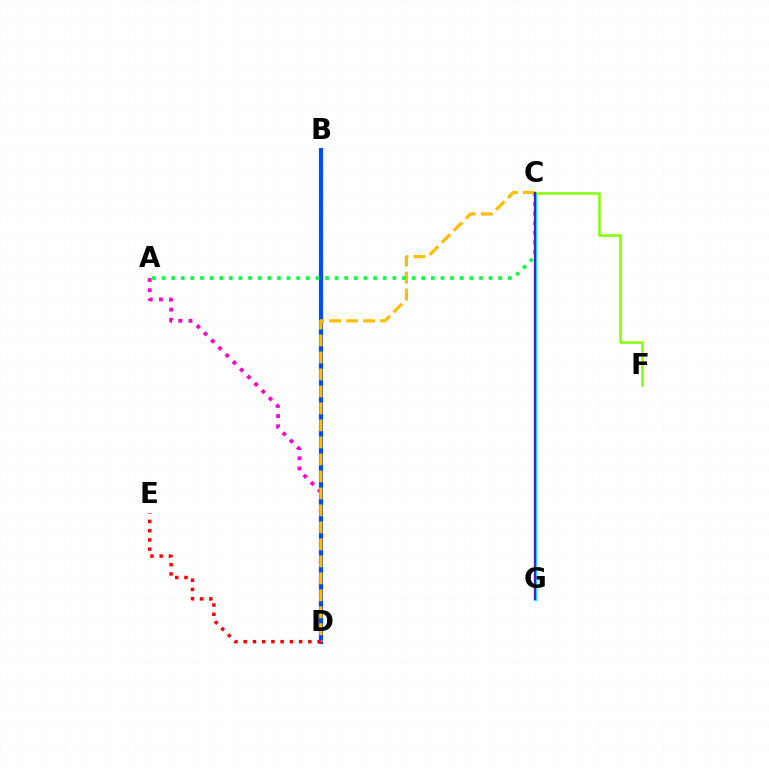{('C', 'G'): [{'color': '#00fff6', 'line_style': 'solid', 'thickness': 2.18}, {'color': '#7200ff', 'line_style': 'solid', 'thickness': 1.64}], ('A', 'D'): [{'color': '#ff00cf', 'line_style': 'dotted', 'thickness': 2.77}], ('C', 'F'): [{'color': '#84ff00', 'line_style': 'solid', 'thickness': 1.8}], ('B', 'D'): [{'color': '#004bff', 'line_style': 'solid', 'thickness': 3.0}], ('C', 'D'): [{'color': '#ffbd00', 'line_style': 'dashed', 'thickness': 2.31}], ('D', 'E'): [{'color': '#ff0000', 'line_style': 'dotted', 'thickness': 2.51}], ('A', 'C'): [{'color': '#00ff39', 'line_style': 'dotted', 'thickness': 2.61}]}